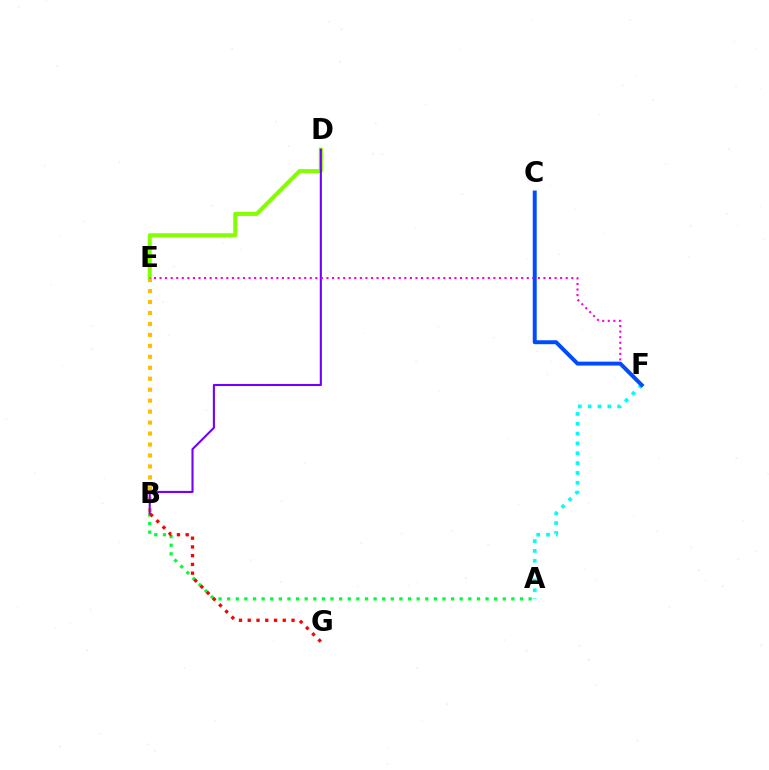{('A', 'B'): [{'color': '#00ff39', 'line_style': 'dotted', 'thickness': 2.34}], ('A', 'F'): [{'color': '#00fff6', 'line_style': 'dotted', 'thickness': 2.67}], ('B', 'E'): [{'color': '#ffbd00', 'line_style': 'dotted', 'thickness': 2.98}], ('B', 'G'): [{'color': '#ff0000', 'line_style': 'dotted', 'thickness': 2.38}], ('D', 'E'): [{'color': '#84ff00', 'line_style': 'solid', 'thickness': 2.93}], ('B', 'D'): [{'color': '#7200ff', 'line_style': 'solid', 'thickness': 1.51}], ('E', 'F'): [{'color': '#ff00cf', 'line_style': 'dotted', 'thickness': 1.51}], ('C', 'F'): [{'color': '#004bff', 'line_style': 'solid', 'thickness': 2.84}]}